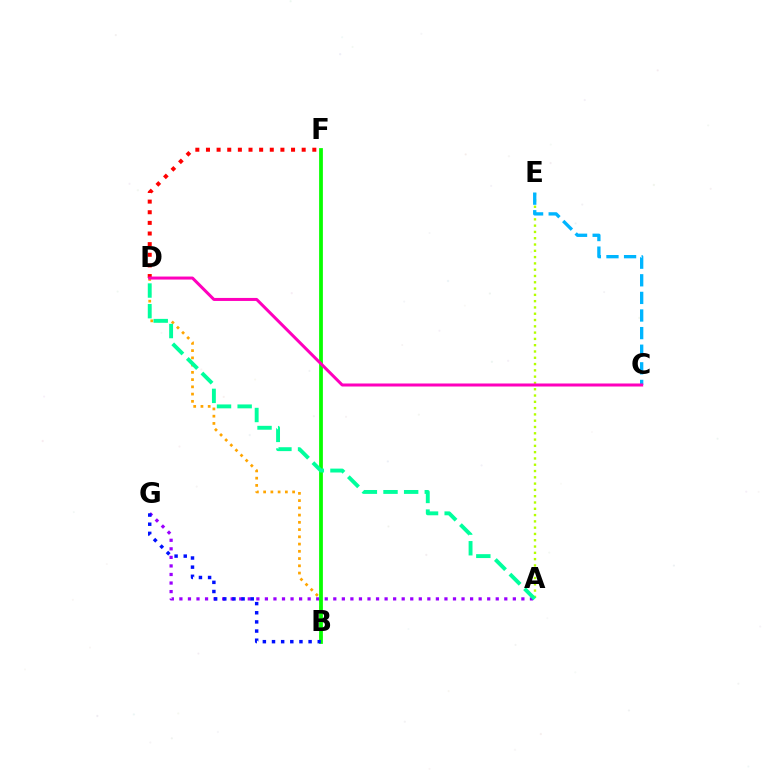{('A', 'G'): [{'color': '#9b00ff', 'line_style': 'dotted', 'thickness': 2.32}], ('B', 'D'): [{'color': '#ffa500', 'line_style': 'dotted', 'thickness': 1.97}], ('D', 'F'): [{'color': '#ff0000', 'line_style': 'dotted', 'thickness': 2.89}], ('A', 'E'): [{'color': '#b3ff00', 'line_style': 'dotted', 'thickness': 1.71}], ('B', 'F'): [{'color': '#08ff00', 'line_style': 'solid', 'thickness': 2.71}], ('A', 'D'): [{'color': '#00ff9d', 'line_style': 'dashed', 'thickness': 2.8}], ('B', 'G'): [{'color': '#0010ff', 'line_style': 'dotted', 'thickness': 2.49}], ('C', 'E'): [{'color': '#00b5ff', 'line_style': 'dashed', 'thickness': 2.39}], ('C', 'D'): [{'color': '#ff00bd', 'line_style': 'solid', 'thickness': 2.17}]}